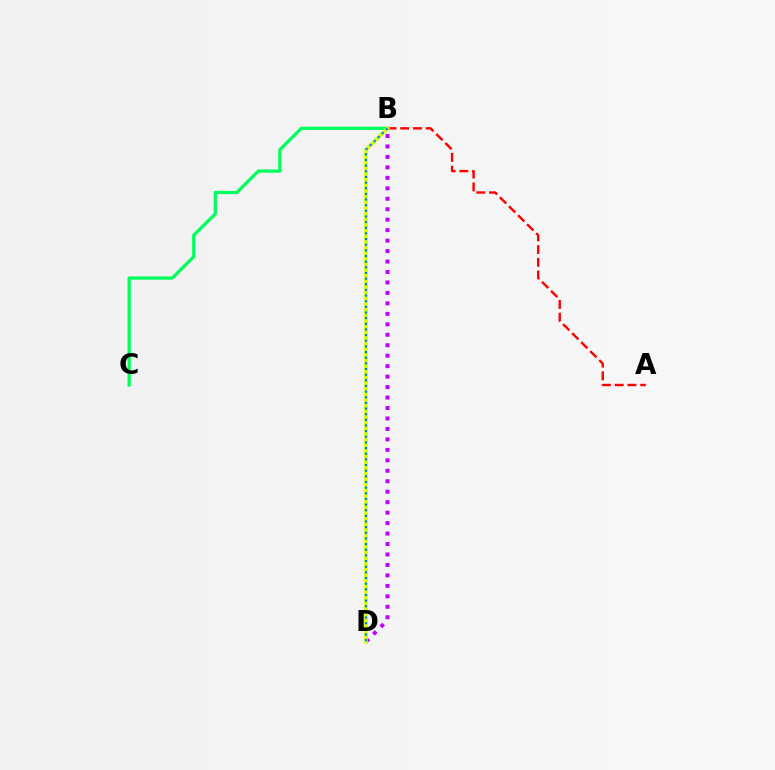{('B', 'C'): [{'color': '#00ff5c', 'line_style': 'solid', 'thickness': 2.34}], ('B', 'D'): [{'color': '#b900ff', 'line_style': 'dotted', 'thickness': 2.84}, {'color': '#d1ff00', 'line_style': 'solid', 'thickness': 2.63}, {'color': '#0074ff', 'line_style': 'dotted', 'thickness': 1.53}], ('A', 'B'): [{'color': '#ff0000', 'line_style': 'dashed', 'thickness': 1.73}]}